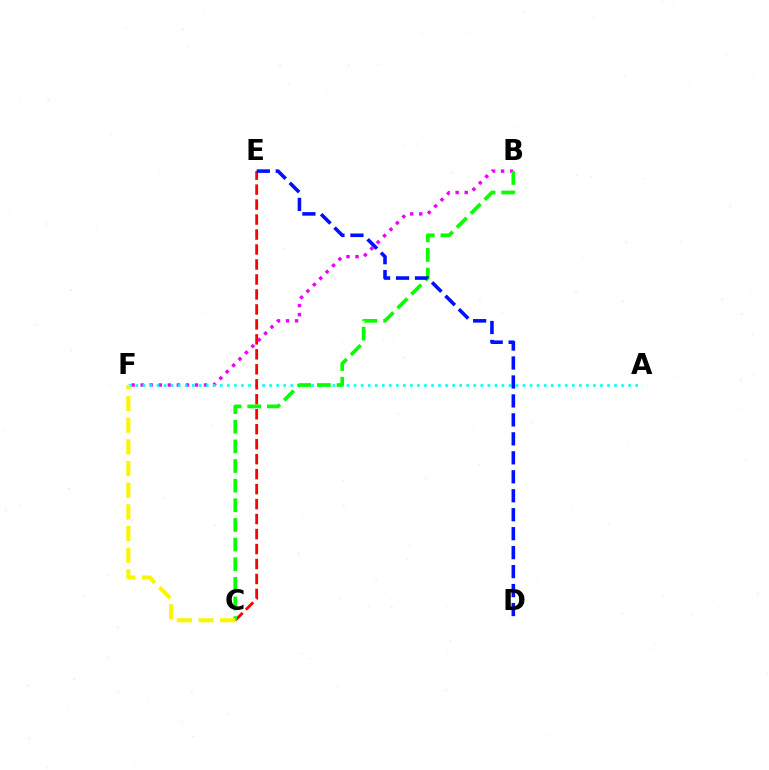{('B', 'F'): [{'color': '#ee00ff', 'line_style': 'dotted', 'thickness': 2.46}], ('A', 'F'): [{'color': '#00fff6', 'line_style': 'dotted', 'thickness': 1.91}], ('C', 'E'): [{'color': '#ff0000', 'line_style': 'dashed', 'thickness': 2.03}], ('B', 'C'): [{'color': '#08ff00', 'line_style': 'dashed', 'thickness': 2.67}], ('C', 'F'): [{'color': '#fcf500', 'line_style': 'dashed', 'thickness': 2.95}], ('D', 'E'): [{'color': '#0010ff', 'line_style': 'dashed', 'thickness': 2.58}]}